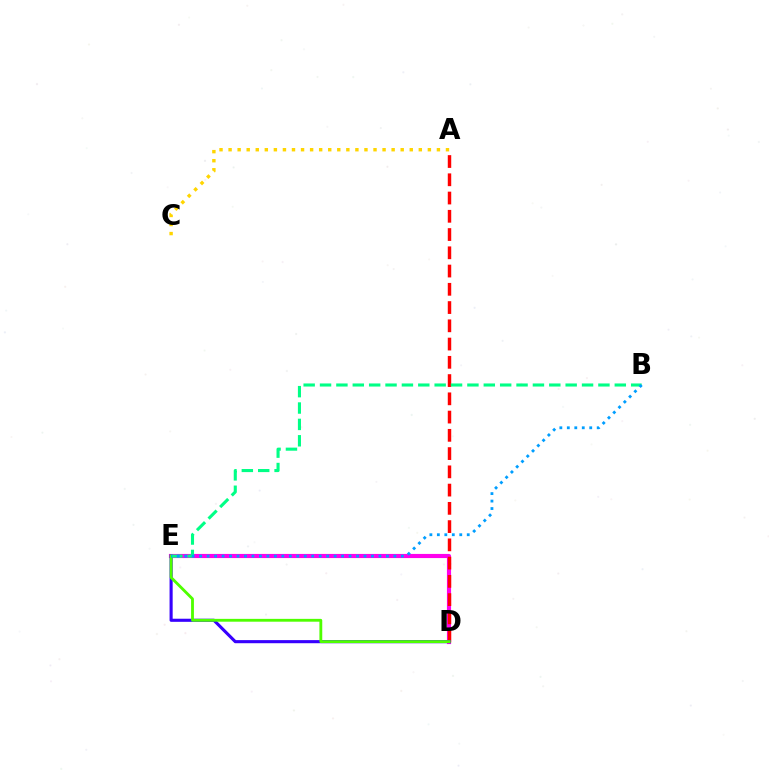{('A', 'C'): [{'color': '#ffd500', 'line_style': 'dotted', 'thickness': 2.46}], ('D', 'E'): [{'color': '#ff00ed', 'line_style': 'solid', 'thickness': 2.98}, {'color': '#3700ff', 'line_style': 'solid', 'thickness': 2.24}, {'color': '#4fff00', 'line_style': 'solid', 'thickness': 2.04}], ('A', 'D'): [{'color': '#ff0000', 'line_style': 'dashed', 'thickness': 2.48}], ('B', 'E'): [{'color': '#00ff86', 'line_style': 'dashed', 'thickness': 2.22}, {'color': '#009eff', 'line_style': 'dotted', 'thickness': 2.03}]}